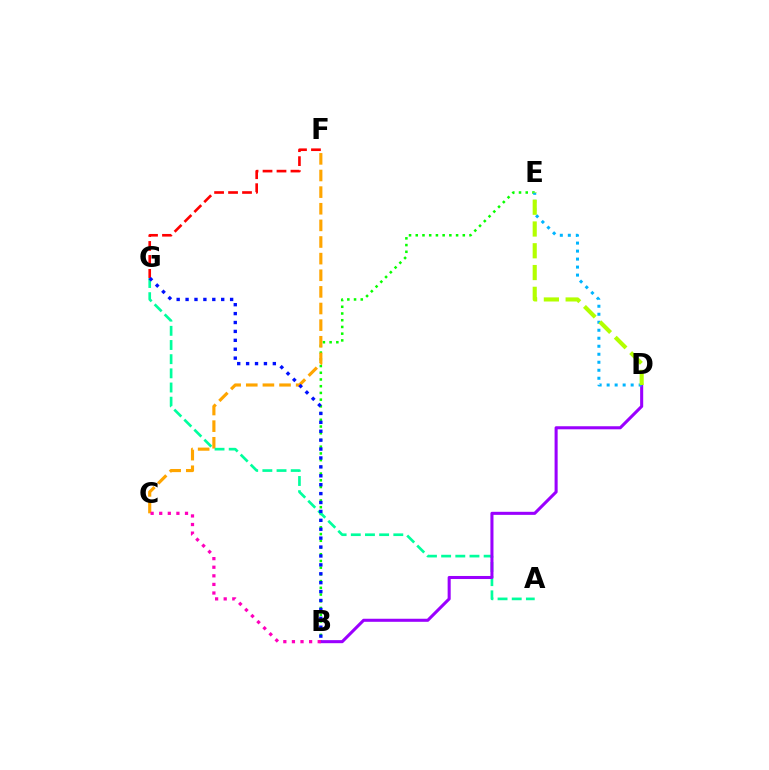{('B', 'E'): [{'color': '#08ff00', 'line_style': 'dotted', 'thickness': 1.83}], ('F', 'G'): [{'color': '#ff0000', 'line_style': 'dashed', 'thickness': 1.9}], ('C', 'F'): [{'color': '#ffa500', 'line_style': 'dashed', 'thickness': 2.26}], ('A', 'G'): [{'color': '#00ff9d', 'line_style': 'dashed', 'thickness': 1.93}], ('B', 'D'): [{'color': '#9b00ff', 'line_style': 'solid', 'thickness': 2.2}], ('B', 'G'): [{'color': '#0010ff', 'line_style': 'dotted', 'thickness': 2.42}], ('D', 'E'): [{'color': '#00b5ff', 'line_style': 'dotted', 'thickness': 2.17}, {'color': '#b3ff00', 'line_style': 'dashed', 'thickness': 2.96}], ('B', 'C'): [{'color': '#ff00bd', 'line_style': 'dotted', 'thickness': 2.34}]}